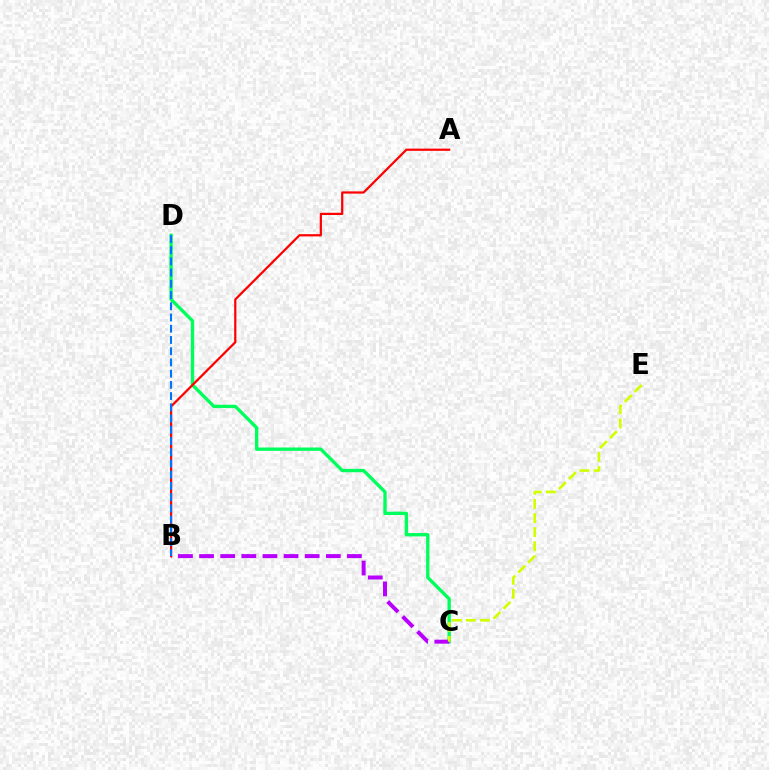{('C', 'D'): [{'color': '#00ff5c', 'line_style': 'solid', 'thickness': 2.41}], ('B', 'C'): [{'color': '#b900ff', 'line_style': 'dashed', 'thickness': 2.87}], ('A', 'B'): [{'color': '#ff0000', 'line_style': 'solid', 'thickness': 1.61}], ('B', 'D'): [{'color': '#0074ff', 'line_style': 'dashed', 'thickness': 1.53}], ('C', 'E'): [{'color': '#d1ff00', 'line_style': 'dashed', 'thickness': 1.92}]}